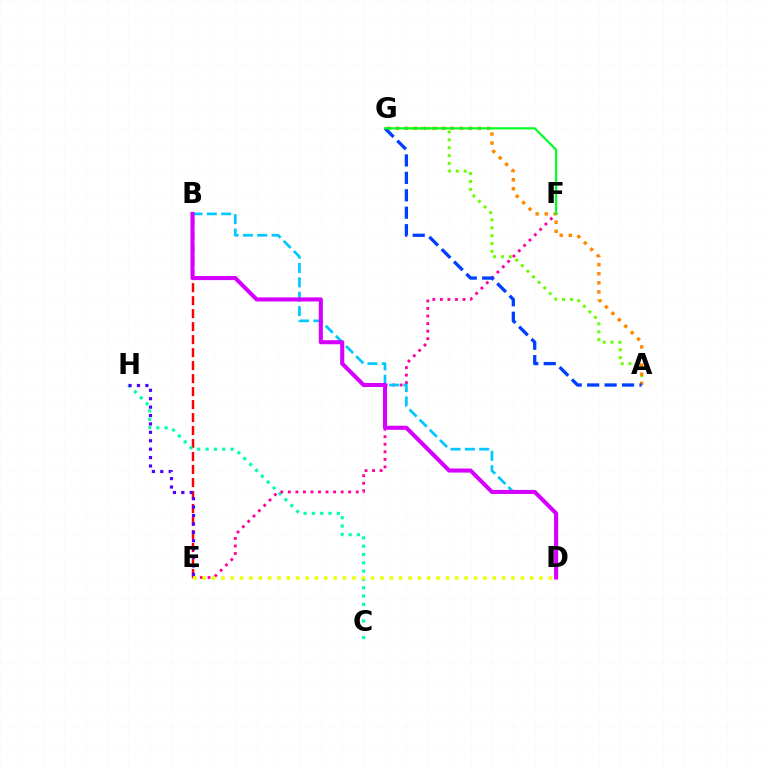{('B', 'E'): [{'color': '#ff0000', 'line_style': 'dashed', 'thickness': 1.76}], ('A', 'G'): [{'color': '#66ff00', 'line_style': 'dotted', 'thickness': 2.14}, {'color': '#ff8800', 'line_style': 'dotted', 'thickness': 2.47}, {'color': '#003fff', 'line_style': 'dashed', 'thickness': 2.37}], ('C', 'H'): [{'color': '#00ffaf', 'line_style': 'dotted', 'thickness': 2.26}], ('E', 'F'): [{'color': '#ff00a0', 'line_style': 'dotted', 'thickness': 2.05}], ('B', 'D'): [{'color': '#00c7ff', 'line_style': 'dashed', 'thickness': 1.95}, {'color': '#d600ff', 'line_style': 'solid', 'thickness': 2.94}], ('F', 'G'): [{'color': '#00ff27', 'line_style': 'solid', 'thickness': 1.57}], ('E', 'H'): [{'color': '#4f00ff', 'line_style': 'dotted', 'thickness': 2.28}], ('D', 'E'): [{'color': '#eeff00', 'line_style': 'dotted', 'thickness': 2.54}]}